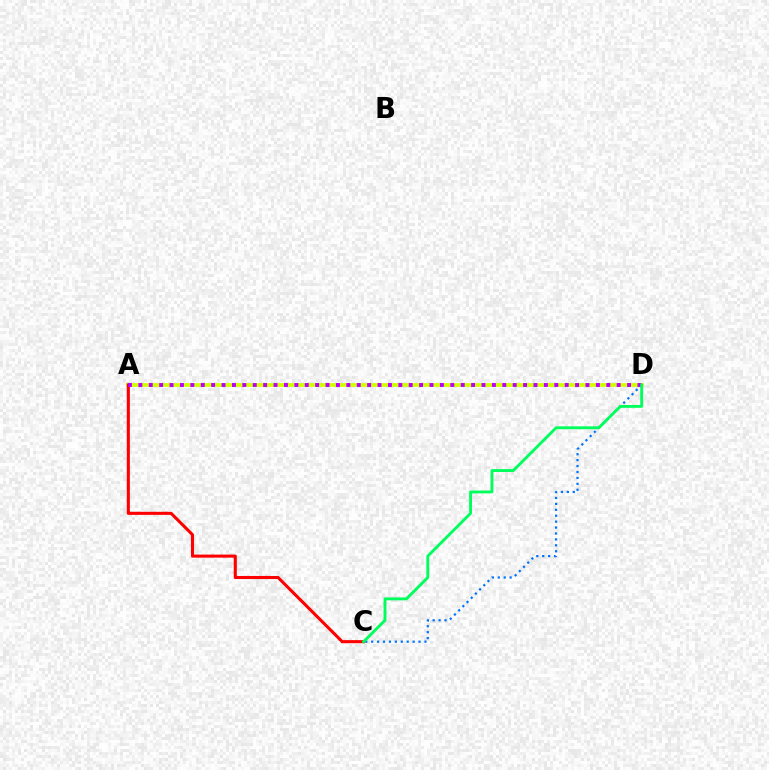{('A', 'D'): [{'color': '#d1ff00', 'line_style': 'solid', 'thickness': 2.67}, {'color': '#b900ff', 'line_style': 'dotted', 'thickness': 2.83}], ('C', 'D'): [{'color': '#0074ff', 'line_style': 'dotted', 'thickness': 1.61}, {'color': '#00ff5c', 'line_style': 'solid', 'thickness': 2.07}], ('A', 'C'): [{'color': '#ff0000', 'line_style': 'solid', 'thickness': 2.22}]}